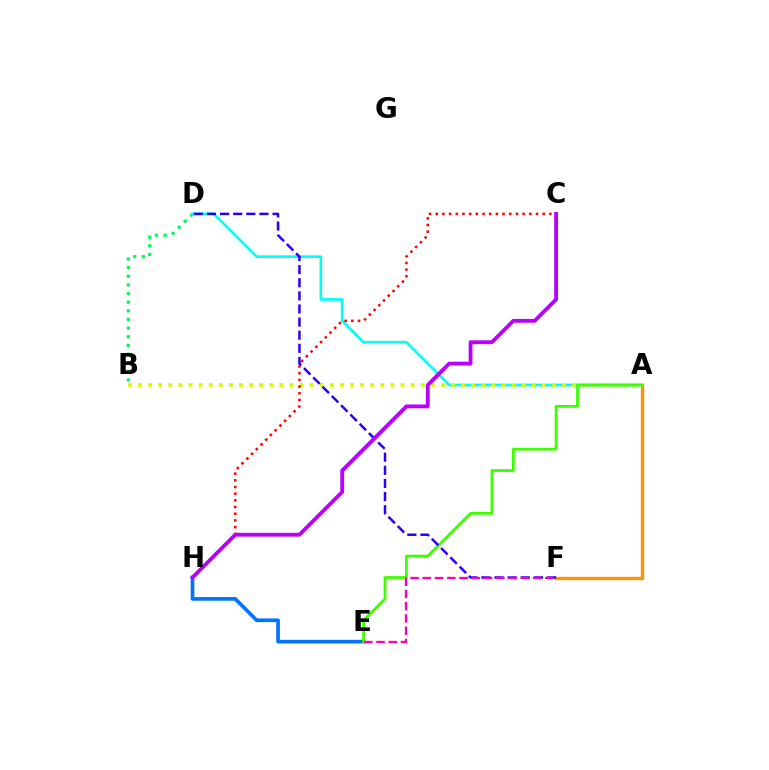{('B', 'D'): [{'color': '#00ff5c', 'line_style': 'dotted', 'thickness': 2.35}], ('A', 'D'): [{'color': '#00fff6', 'line_style': 'solid', 'thickness': 1.95}], ('E', 'H'): [{'color': '#0074ff', 'line_style': 'solid', 'thickness': 2.64}], ('A', 'B'): [{'color': '#d1ff00', 'line_style': 'dotted', 'thickness': 2.74}], ('A', 'F'): [{'color': '#ff9400', 'line_style': 'solid', 'thickness': 2.44}], ('C', 'H'): [{'color': '#ff0000', 'line_style': 'dotted', 'thickness': 1.82}, {'color': '#b900ff', 'line_style': 'solid', 'thickness': 2.76}], ('A', 'E'): [{'color': '#3dff00', 'line_style': 'solid', 'thickness': 2.01}], ('D', 'F'): [{'color': '#2500ff', 'line_style': 'dashed', 'thickness': 1.78}], ('E', 'F'): [{'color': '#ff00ac', 'line_style': 'dashed', 'thickness': 1.66}]}